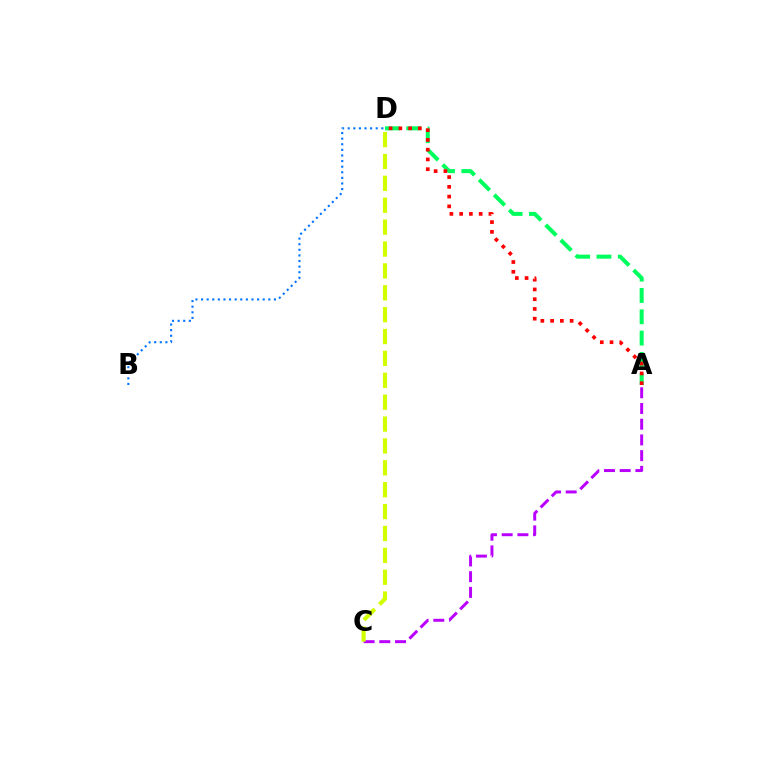{('A', 'C'): [{'color': '#b900ff', 'line_style': 'dashed', 'thickness': 2.13}], ('C', 'D'): [{'color': '#d1ff00', 'line_style': 'dashed', 'thickness': 2.97}], ('A', 'D'): [{'color': '#00ff5c', 'line_style': 'dashed', 'thickness': 2.9}, {'color': '#ff0000', 'line_style': 'dotted', 'thickness': 2.65}], ('B', 'D'): [{'color': '#0074ff', 'line_style': 'dotted', 'thickness': 1.52}]}